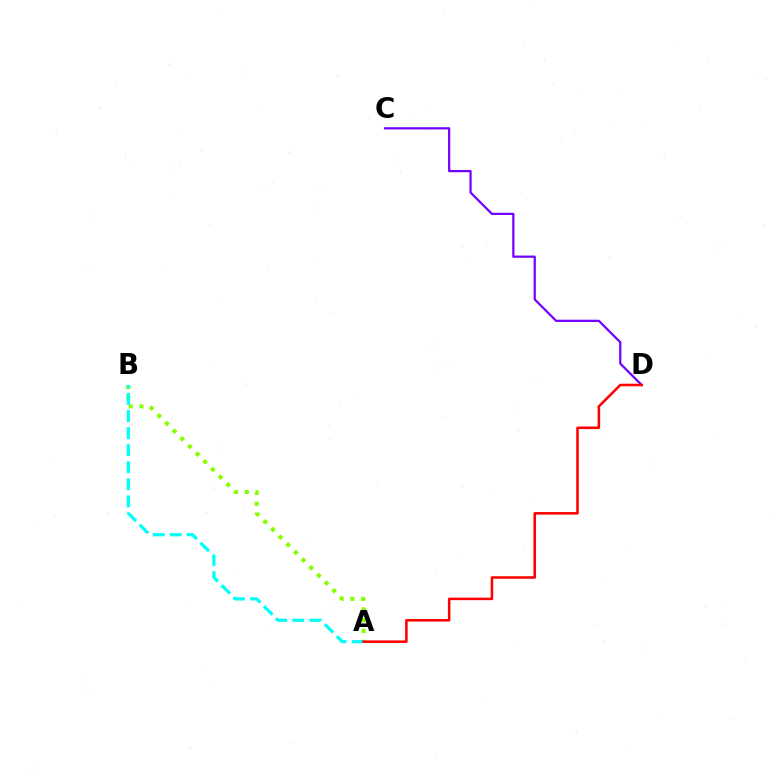{('C', 'D'): [{'color': '#7200ff', 'line_style': 'solid', 'thickness': 1.6}], ('A', 'B'): [{'color': '#84ff00', 'line_style': 'dotted', 'thickness': 2.94}, {'color': '#00fff6', 'line_style': 'dashed', 'thickness': 2.32}], ('A', 'D'): [{'color': '#ff0000', 'line_style': 'solid', 'thickness': 1.84}]}